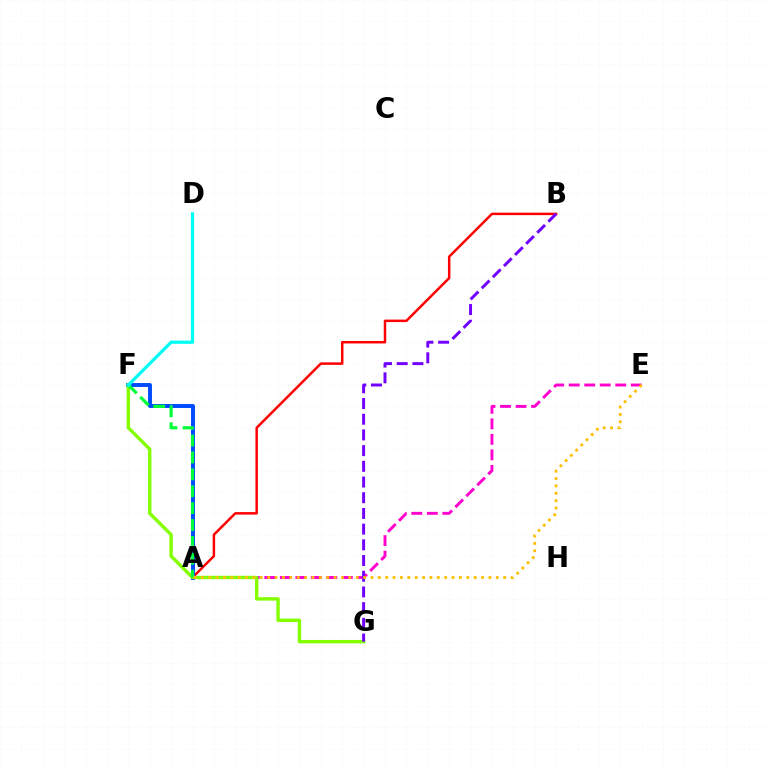{('A', 'E'): [{'color': '#ff00cf', 'line_style': 'dashed', 'thickness': 2.11}, {'color': '#ffbd00', 'line_style': 'dotted', 'thickness': 2.0}], ('A', 'B'): [{'color': '#ff0000', 'line_style': 'solid', 'thickness': 1.78}], ('A', 'F'): [{'color': '#004bff', 'line_style': 'solid', 'thickness': 2.83}, {'color': '#00ff39', 'line_style': 'dashed', 'thickness': 2.29}], ('F', 'G'): [{'color': '#84ff00', 'line_style': 'solid', 'thickness': 2.45}], ('B', 'G'): [{'color': '#7200ff', 'line_style': 'dashed', 'thickness': 2.13}], ('D', 'F'): [{'color': '#00fff6', 'line_style': 'solid', 'thickness': 2.33}]}